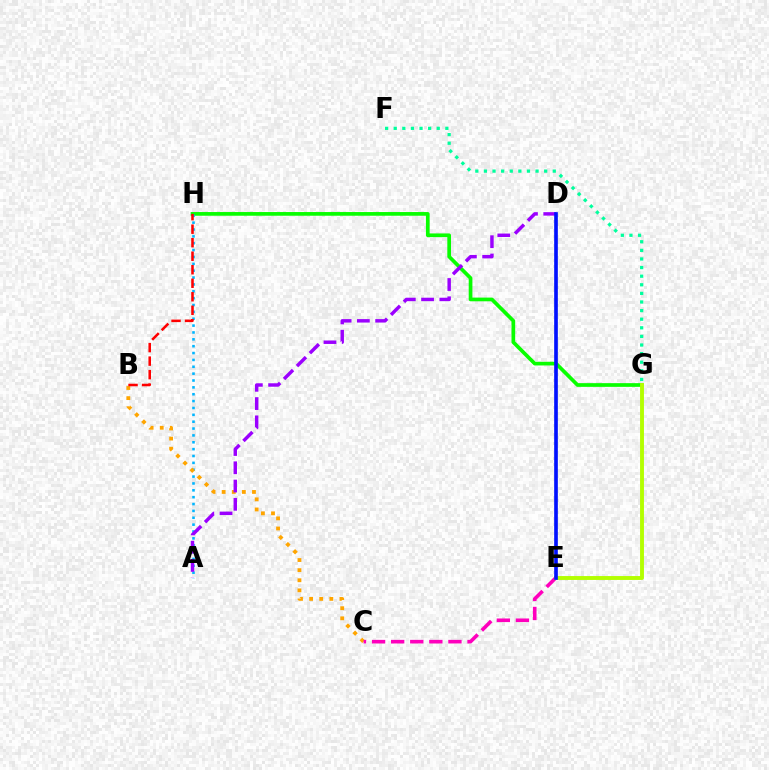{('G', 'H'): [{'color': '#08ff00', 'line_style': 'solid', 'thickness': 2.66}], ('A', 'H'): [{'color': '#00b5ff', 'line_style': 'dotted', 'thickness': 1.86}], ('B', 'C'): [{'color': '#ffa500', 'line_style': 'dotted', 'thickness': 2.75}], ('A', 'D'): [{'color': '#9b00ff', 'line_style': 'dashed', 'thickness': 2.48}], ('F', 'G'): [{'color': '#00ff9d', 'line_style': 'dotted', 'thickness': 2.34}], ('C', 'E'): [{'color': '#ff00bd', 'line_style': 'dashed', 'thickness': 2.59}], ('B', 'H'): [{'color': '#ff0000', 'line_style': 'dashed', 'thickness': 1.84}], ('E', 'G'): [{'color': '#b3ff00', 'line_style': 'solid', 'thickness': 2.8}], ('D', 'E'): [{'color': '#0010ff', 'line_style': 'solid', 'thickness': 2.63}]}